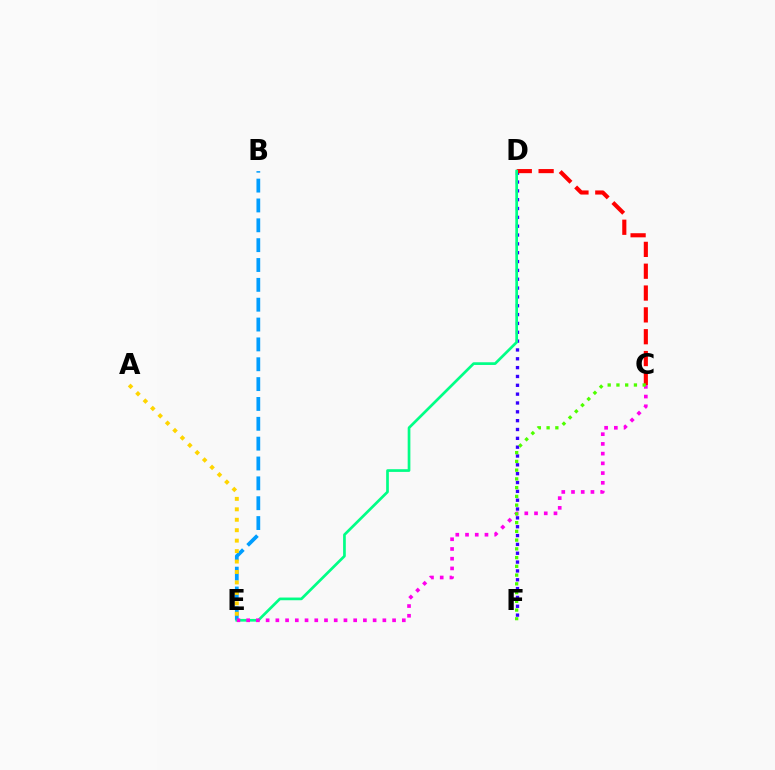{('D', 'F'): [{'color': '#3700ff', 'line_style': 'dotted', 'thickness': 2.4}], ('B', 'E'): [{'color': '#009eff', 'line_style': 'dashed', 'thickness': 2.7}], ('C', 'D'): [{'color': '#ff0000', 'line_style': 'dashed', 'thickness': 2.97}], ('D', 'E'): [{'color': '#00ff86', 'line_style': 'solid', 'thickness': 1.94}], ('A', 'E'): [{'color': '#ffd500', 'line_style': 'dotted', 'thickness': 2.84}], ('C', 'E'): [{'color': '#ff00ed', 'line_style': 'dotted', 'thickness': 2.64}], ('C', 'F'): [{'color': '#4fff00', 'line_style': 'dotted', 'thickness': 2.38}]}